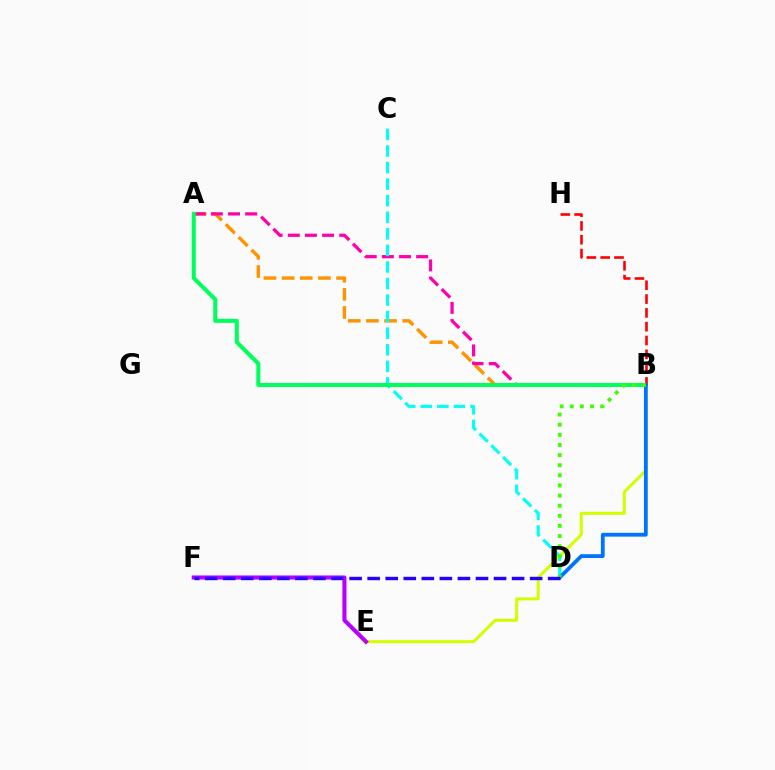{('A', 'B'): [{'color': '#ff9400', 'line_style': 'dashed', 'thickness': 2.47}, {'color': '#ff00ac', 'line_style': 'dashed', 'thickness': 2.33}, {'color': '#00ff5c', 'line_style': 'solid', 'thickness': 2.91}], ('B', 'E'): [{'color': '#d1ff00', 'line_style': 'solid', 'thickness': 2.17}], ('C', 'D'): [{'color': '#00fff6', 'line_style': 'dashed', 'thickness': 2.25}], ('E', 'F'): [{'color': '#b900ff', 'line_style': 'solid', 'thickness': 2.94}], ('B', 'H'): [{'color': '#ff0000', 'line_style': 'dashed', 'thickness': 1.88}], ('B', 'D'): [{'color': '#0074ff', 'line_style': 'solid', 'thickness': 2.73}, {'color': '#3dff00', 'line_style': 'dotted', 'thickness': 2.75}], ('D', 'F'): [{'color': '#2500ff', 'line_style': 'dashed', 'thickness': 2.45}]}